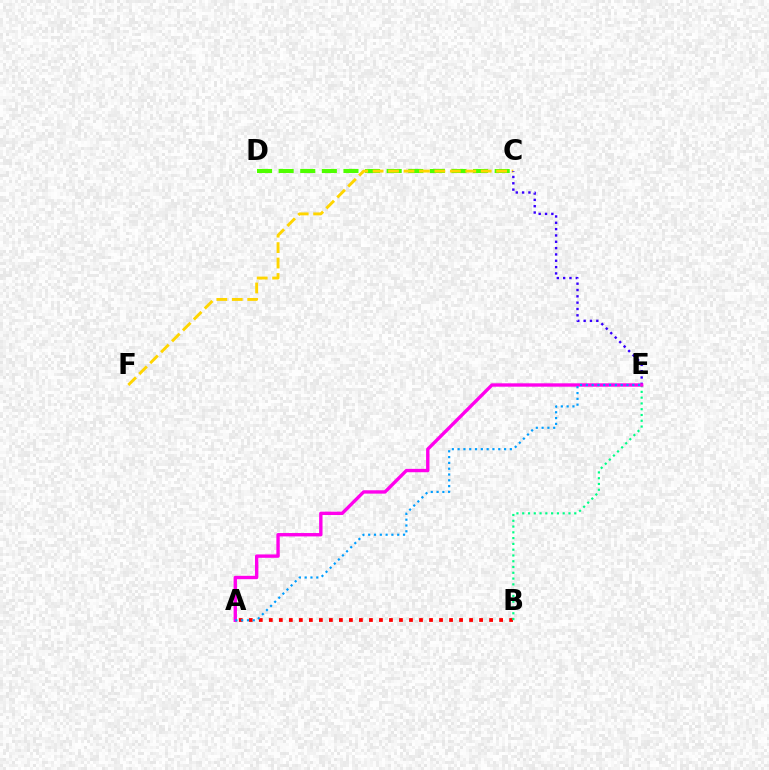{('C', 'D'): [{'color': '#4fff00', 'line_style': 'dashed', 'thickness': 2.93}], ('C', 'F'): [{'color': '#ffd500', 'line_style': 'dashed', 'thickness': 2.1}], ('C', 'E'): [{'color': '#3700ff', 'line_style': 'dotted', 'thickness': 1.72}], ('A', 'B'): [{'color': '#ff0000', 'line_style': 'dotted', 'thickness': 2.72}], ('B', 'E'): [{'color': '#00ff86', 'line_style': 'dotted', 'thickness': 1.57}], ('A', 'E'): [{'color': '#ff00ed', 'line_style': 'solid', 'thickness': 2.43}, {'color': '#009eff', 'line_style': 'dotted', 'thickness': 1.58}]}